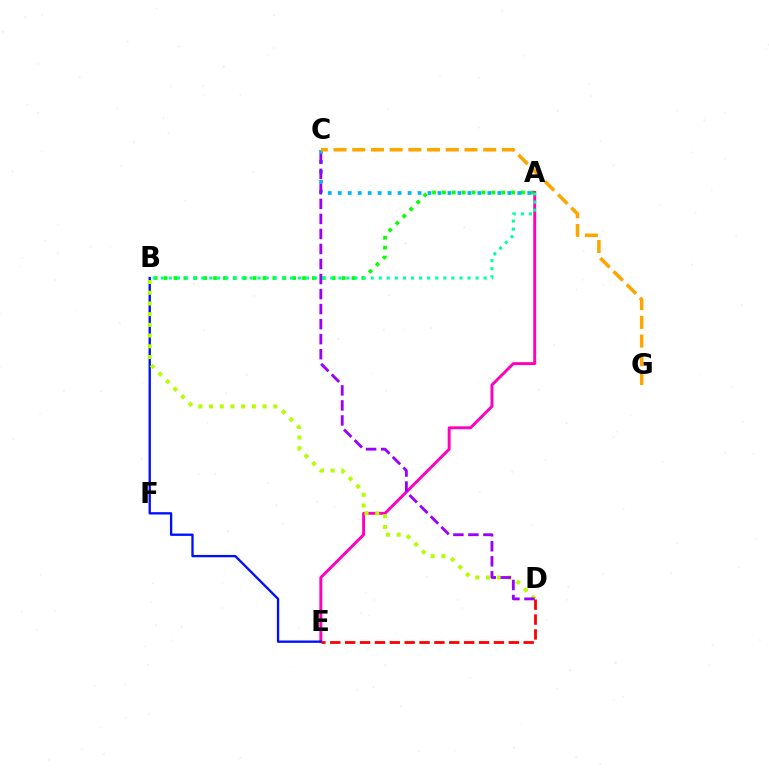{('A', 'B'): [{'color': '#08ff00', 'line_style': 'dotted', 'thickness': 2.69}, {'color': '#00ff9d', 'line_style': 'dotted', 'thickness': 2.19}], ('A', 'C'): [{'color': '#00b5ff', 'line_style': 'dotted', 'thickness': 2.71}], ('A', 'E'): [{'color': '#ff00bd', 'line_style': 'solid', 'thickness': 2.1}], ('B', 'E'): [{'color': '#0010ff', 'line_style': 'solid', 'thickness': 1.69}], ('B', 'D'): [{'color': '#b3ff00', 'line_style': 'dotted', 'thickness': 2.91}], ('C', 'D'): [{'color': '#9b00ff', 'line_style': 'dashed', 'thickness': 2.04}], ('C', 'G'): [{'color': '#ffa500', 'line_style': 'dashed', 'thickness': 2.54}], ('D', 'E'): [{'color': '#ff0000', 'line_style': 'dashed', 'thickness': 2.02}]}